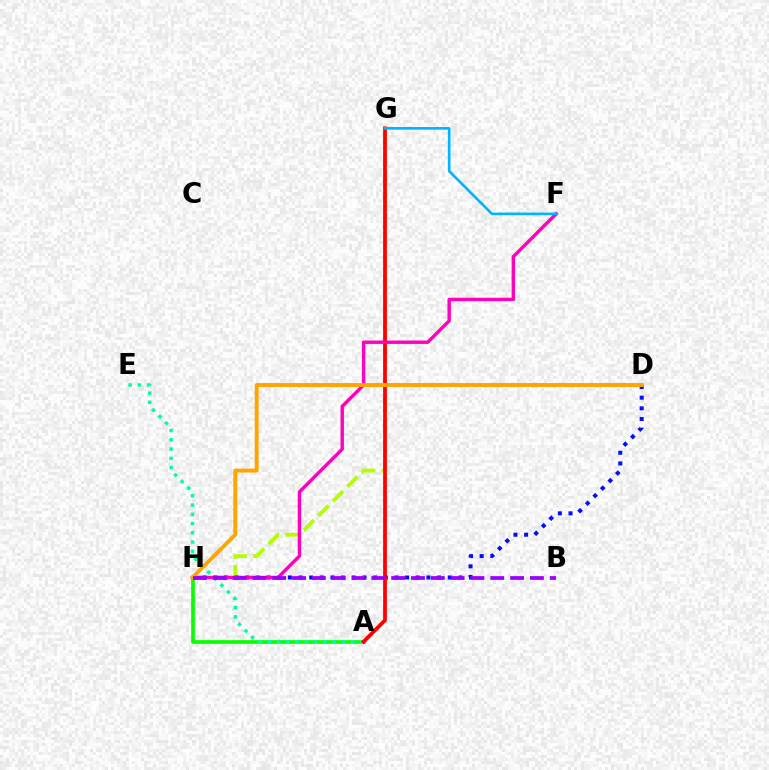{('G', 'H'): [{'color': '#b3ff00', 'line_style': 'dashed', 'thickness': 2.78}], ('A', 'H'): [{'color': '#08ff00', 'line_style': 'solid', 'thickness': 2.64}], ('D', 'H'): [{'color': '#0010ff', 'line_style': 'dotted', 'thickness': 2.9}, {'color': '#ffa500', 'line_style': 'solid', 'thickness': 2.81}], ('A', 'E'): [{'color': '#00ff9d', 'line_style': 'dotted', 'thickness': 2.52}], ('A', 'G'): [{'color': '#ff0000', 'line_style': 'solid', 'thickness': 2.7}], ('F', 'H'): [{'color': '#ff00bd', 'line_style': 'solid', 'thickness': 2.45}], ('F', 'G'): [{'color': '#00b5ff', 'line_style': 'solid', 'thickness': 1.9}], ('B', 'H'): [{'color': '#9b00ff', 'line_style': 'dashed', 'thickness': 2.69}]}